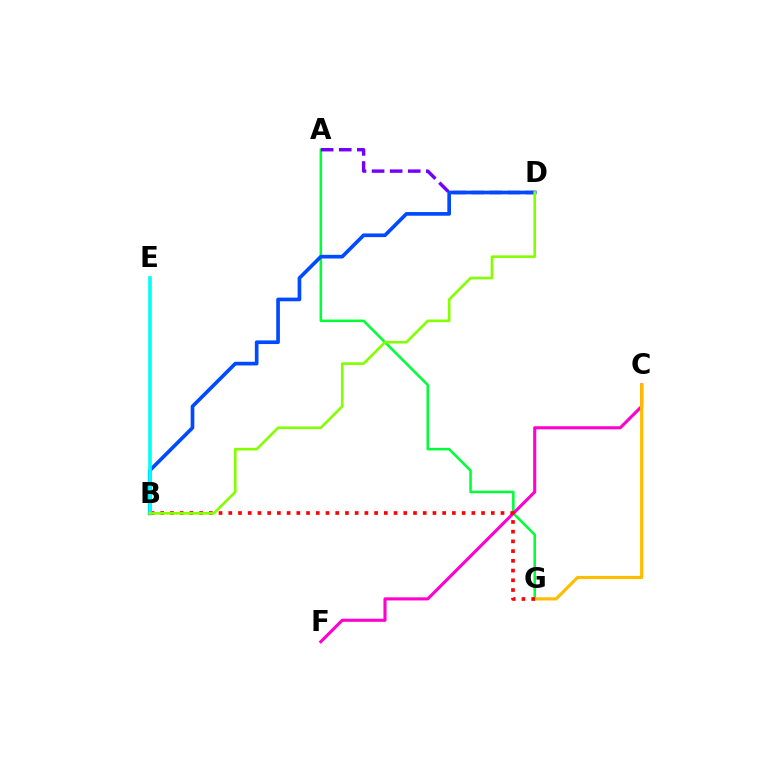{('A', 'G'): [{'color': '#00ff39', 'line_style': 'solid', 'thickness': 1.84}], ('C', 'F'): [{'color': '#ff00cf', 'line_style': 'solid', 'thickness': 2.23}], ('C', 'G'): [{'color': '#ffbd00', 'line_style': 'solid', 'thickness': 2.29}], ('A', 'D'): [{'color': '#7200ff', 'line_style': 'dashed', 'thickness': 2.46}], ('B', 'D'): [{'color': '#004bff', 'line_style': 'solid', 'thickness': 2.64}, {'color': '#84ff00', 'line_style': 'solid', 'thickness': 1.89}], ('B', 'G'): [{'color': '#ff0000', 'line_style': 'dotted', 'thickness': 2.64}], ('B', 'E'): [{'color': '#00fff6', 'line_style': 'solid', 'thickness': 2.62}]}